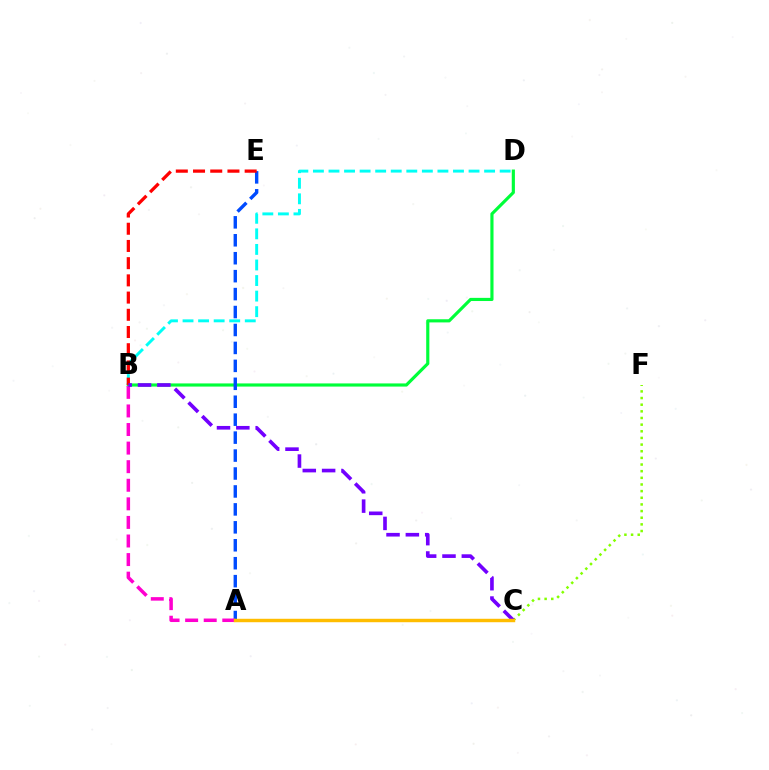{('B', 'D'): [{'color': '#00fff6', 'line_style': 'dashed', 'thickness': 2.11}, {'color': '#00ff39', 'line_style': 'solid', 'thickness': 2.27}], ('A', 'E'): [{'color': '#004bff', 'line_style': 'dashed', 'thickness': 2.44}], ('C', 'F'): [{'color': '#84ff00', 'line_style': 'dotted', 'thickness': 1.81}], ('B', 'E'): [{'color': '#ff0000', 'line_style': 'dashed', 'thickness': 2.34}], ('A', 'B'): [{'color': '#ff00cf', 'line_style': 'dashed', 'thickness': 2.52}], ('B', 'C'): [{'color': '#7200ff', 'line_style': 'dashed', 'thickness': 2.63}], ('A', 'C'): [{'color': '#ffbd00', 'line_style': 'solid', 'thickness': 2.48}]}